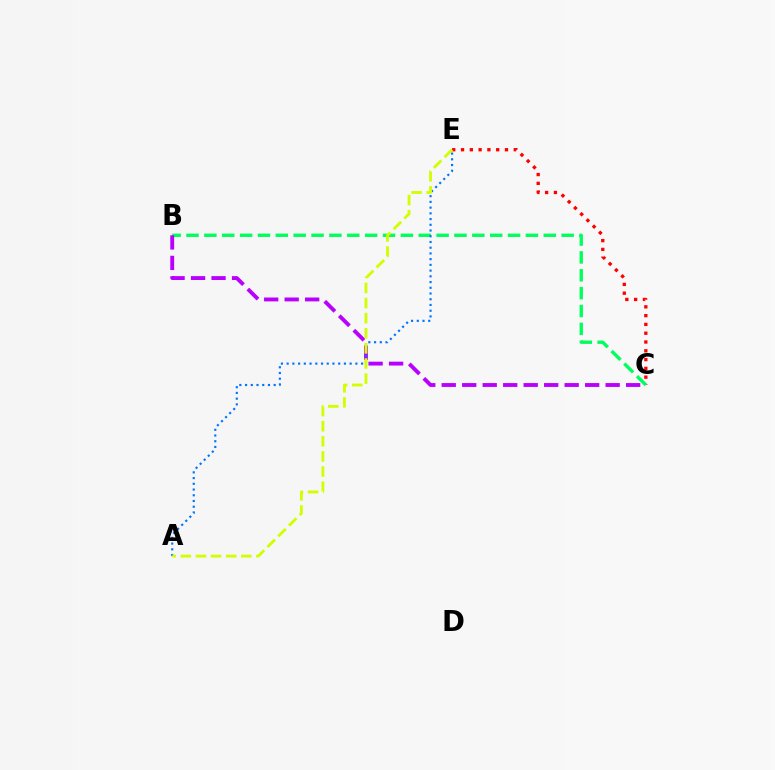{('C', 'E'): [{'color': '#ff0000', 'line_style': 'dotted', 'thickness': 2.39}], ('B', 'C'): [{'color': '#00ff5c', 'line_style': 'dashed', 'thickness': 2.43}, {'color': '#b900ff', 'line_style': 'dashed', 'thickness': 2.78}], ('A', 'E'): [{'color': '#0074ff', 'line_style': 'dotted', 'thickness': 1.56}, {'color': '#d1ff00', 'line_style': 'dashed', 'thickness': 2.05}]}